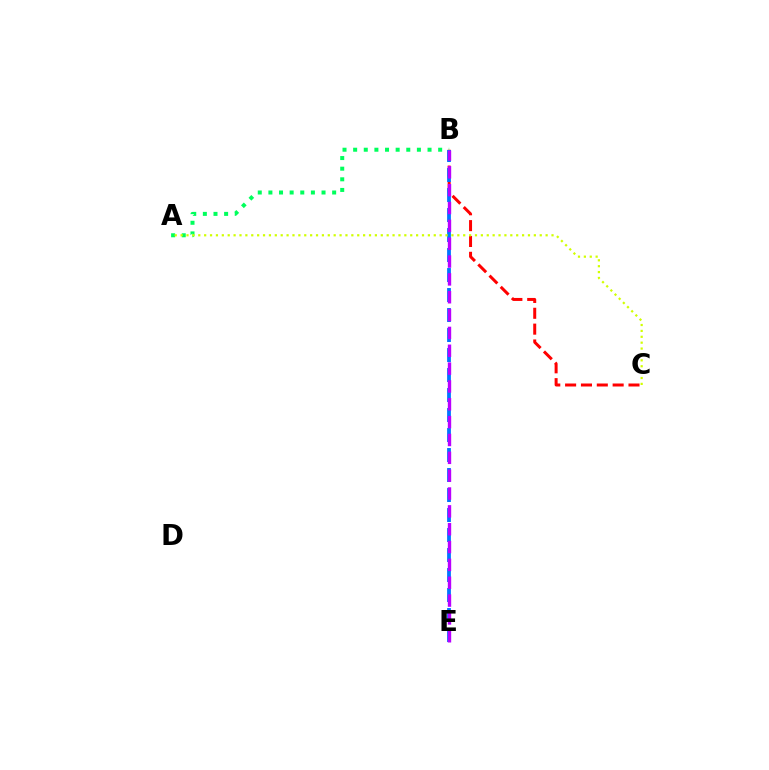{('B', 'C'): [{'color': '#ff0000', 'line_style': 'dashed', 'thickness': 2.15}], ('A', 'B'): [{'color': '#00ff5c', 'line_style': 'dotted', 'thickness': 2.89}], ('B', 'E'): [{'color': '#0074ff', 'line_style': 'dashed', 'thickness': 2.72}, {'color': '#b900ff', 'line_style': 'dashed', 'thickness': 2.42}], ('A', 'C'): [{'color': '#d1ff00', 'line_style': 'dotted', 'thickness': 1.6}]}